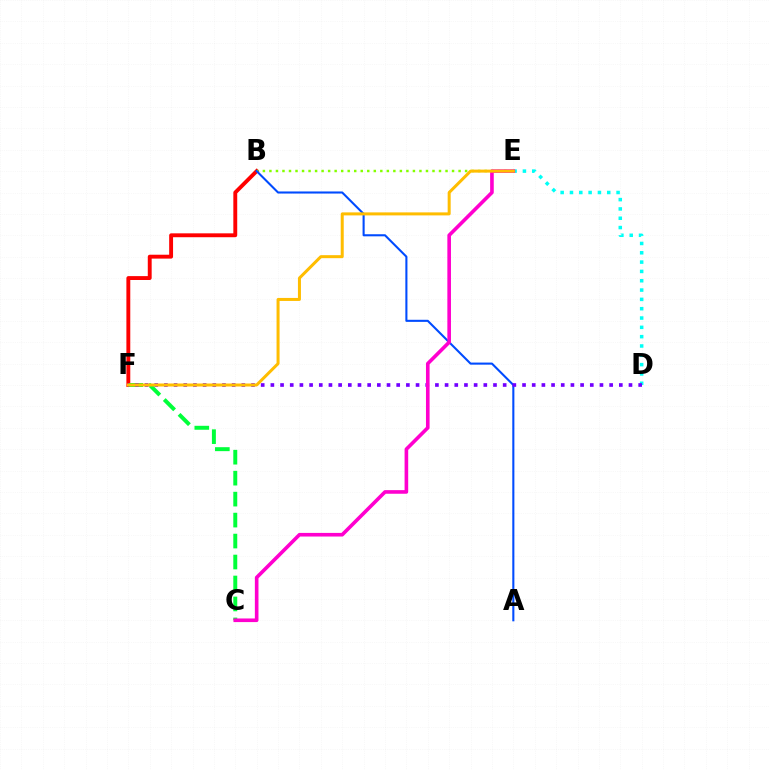{('B', 'F'): [{'color': '#ff0000', 'line_style': 'solid', 'thickness': 2.8}], ('D', 'E'): [{'color': '#00fff6', 'line_style': 'dotted', 'thickness': 2.53}], ('C', 'F'): [{'color': '#00ff39', 'line_style': 'dashed', 'thickness': 2.85}], ('B', 'E'): [{'color': '#84ff00', 'line_style': 'dotted', 'thickness': 1.77}], ('A', 'B'): [{'color': '#004bff', 'line_style': 'solid', 'thickness': 1.5}], ('D', 'F'): [{'color': '#7200ff', 'line_style': 'dotted', 'thickness': 2.63}], ('C', 'E'): [{'color': '#ff00cf', 'line_style': 'solid', 'thickness': 2.61}], ('E', 'F'): [{'color': '#ffbd00', 'line_style': 'solid', 'thickness': 2.17}]}